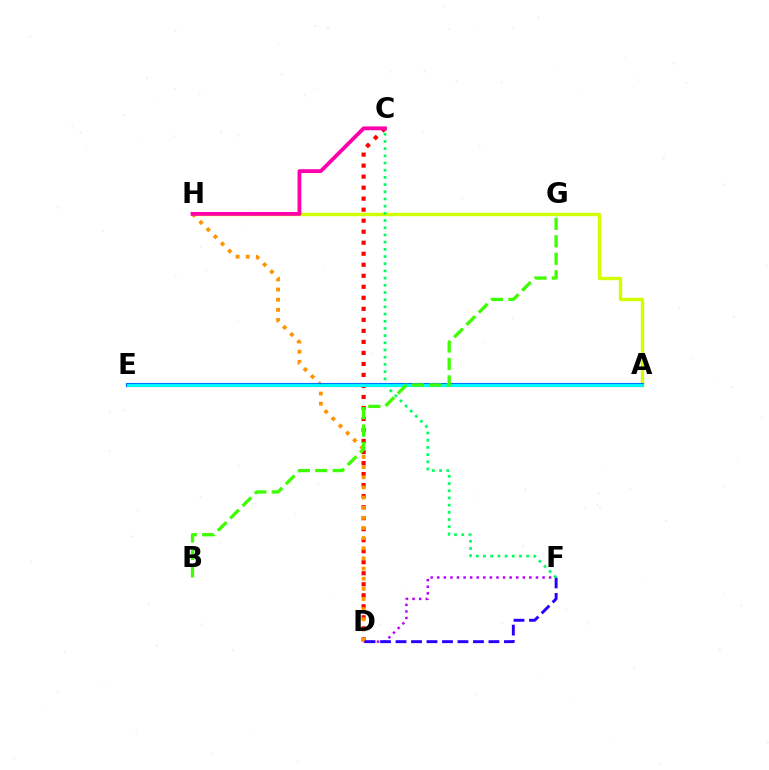{('D', 'F'): [{'color': '#b900ff', 'line_style': 'dotted', 'thickness': 1.79}, {'color': '#2500ff', 'line_style': 'dashed', 'thickness': 2.1}], ('A', 'H'): [{'color': '#d1ff00', 'line_style': 'solid', 'thickness': 2.44}], ('C', 'D'): [{'color': '#ff0000', 'line_style': 'dotted', 'thickness': 2.99}], ('D', 'H'): [{'color': '#ff9400', 'line_style': 'dotted', 'thickness': 2.76}], ('C', 'H'): [{'color': '#ff00ac', 'line_style': 'solid', 'thickness': 2.75}], ('A', 'E'): [{'color': '#0074ff', 'line_style': 'solid', 'thickness': 2.97}, {'color': '#00fff6', 'line_style': 'solid', 'thickness': 2.07}], ('C', 'F'): [{'color': '#00ff5c', 'line_style': 'dotted', 'thickness': 1.95}], ('B', 'G'): [{'color': '#3dff00', 'line_style': 'dashed', 'thickness': 2.37}]}